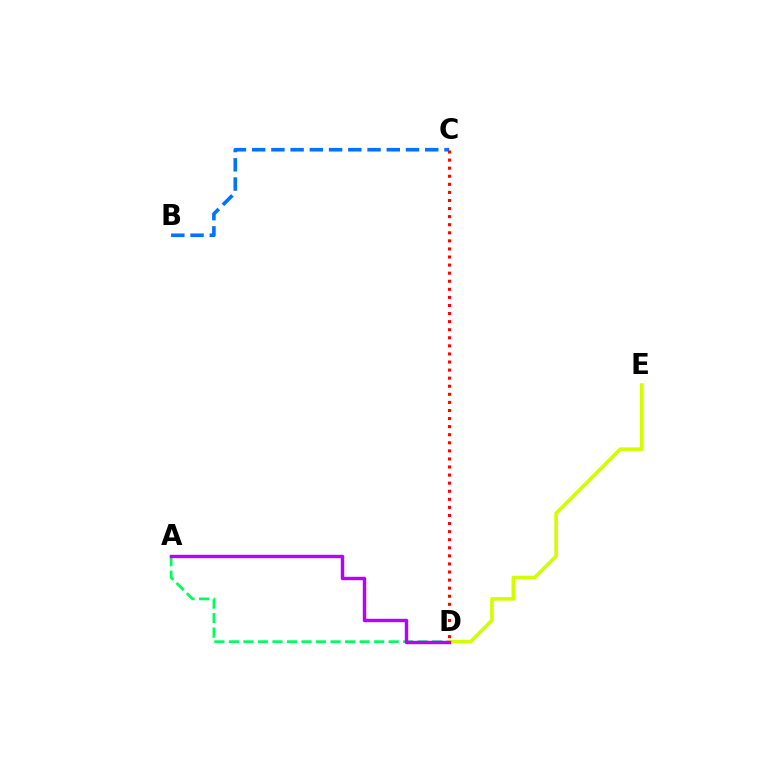{('B', 'C'): [{'color': '#0074ff', 'line_style': 'dashed', 'thickness': 2.61}], ('A', 'D'): [{'color': '#00ff5c', 'line_style': 'dashed', 'thickness': 1.97}, {'color': '#b900ff', 'line_style': 'solid', 'thickness': 2.46}], ('D', 'E'): [{'color': '#d1ff00', 'line_style': 'solid', 'thickness': 2.6}], ('C', 'D'): [{'color': '#ff0000', 'line_style': 'dotted', 'thickness': 2.19}]}